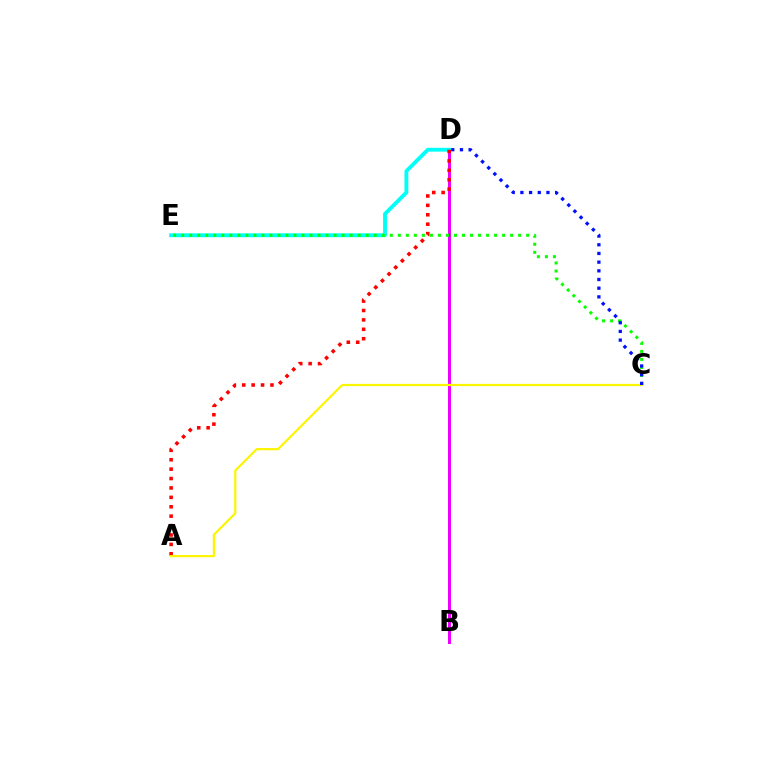{('B', 'D'): [{'color': '#ee00ff', 'line_style': 'solid', 'thickness': 2.17}], ('D', 'E'): [{'color': '#00fff6', 'line_style': 'solid', 'thickness': 2.77}], ('A', 'D'): [{'color': '#ff0000', 'line_style': 'dotted', 'thickness': 2.56}], ('A', 'C'): [{'color': '#fcf500', 'line_style': 'solid', 'thickness': 1.58}], ('C', 'E'): [{'color': '#08ff00', 'line_style': 'dotted', 'thickness': 2.18}], ('C', 'D'): [{'color': '#0010ff', 'line_style': 'dotted', 'thickness': 2.36}]}